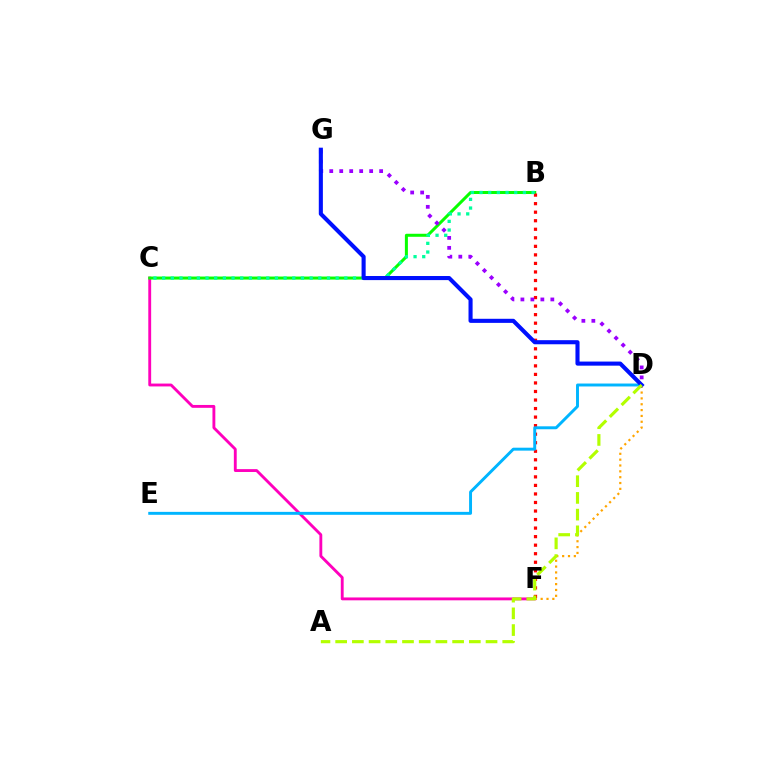{('C', 'F'): [{'color': '#ff00bd', 'line_style': 'solid', 'thickness': 2.06}], ('B', 'C'): [{'color': '#08ff00', 'line_style': 'solid', 'thickness': 2.17}, {'color': '#00ff9d', 'line_style': 'dotted', 'thickness': 2.36}], ('B', 'F'): [{'color': '#ff0000', 'line_style': 'dotted', 'thickness': 2.32}], ('D', 'E'): [{'color': '#00b5ff', 'line_style': 'solid', 'thickness': 2.11}], ('D', 'G'): [{'color': '#9b00ff', 'line_style': 'dotted', 'thickness': 2.71}, {'color': '#0010ff', 'line_style': 'solid', 'thickness': 2.95}], ('D', 'F'): [{'color': '#ffa500', 'line_style': 'dotted', 'thickness': 1.59}], ('A', 'D'): [{'color': '#b3ff00', 'line_style': 'dashed', 'thickness': 2.27}]}